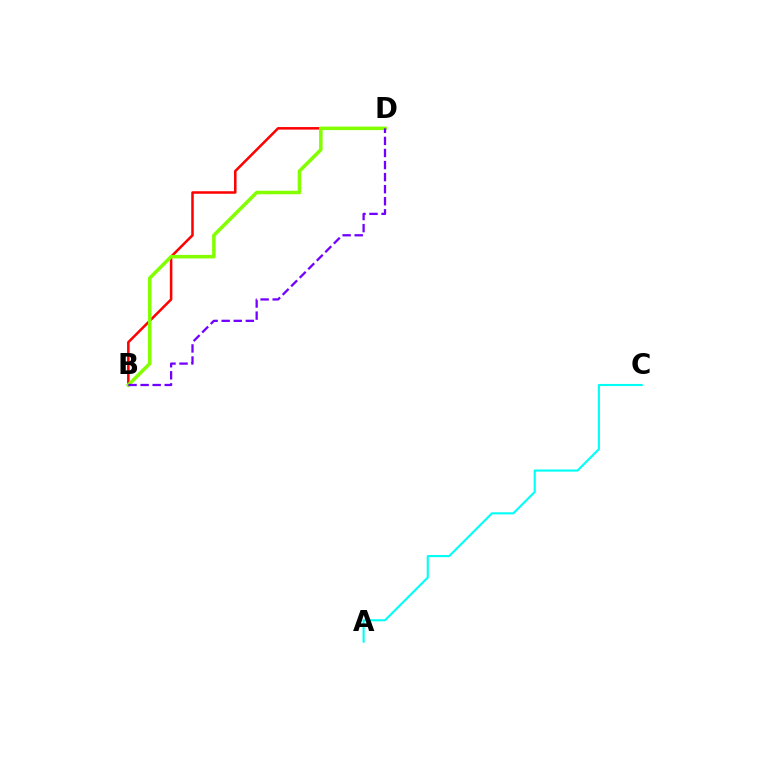{('B', 'D'): [{'color': '#ff0000', 'line_style': 'solid', 'thickness': 1.82}, {'color': '#84ff00', 'line_style': 'solid', 'thickness': 2.55}, {'color': '#7200ff', 'line_style': 'dashed', 'thickness': 1.64}], ('A', 'C'): [{'color': '#00fff6', 'line_style': 'solid', 'thickness': 1.52}]}